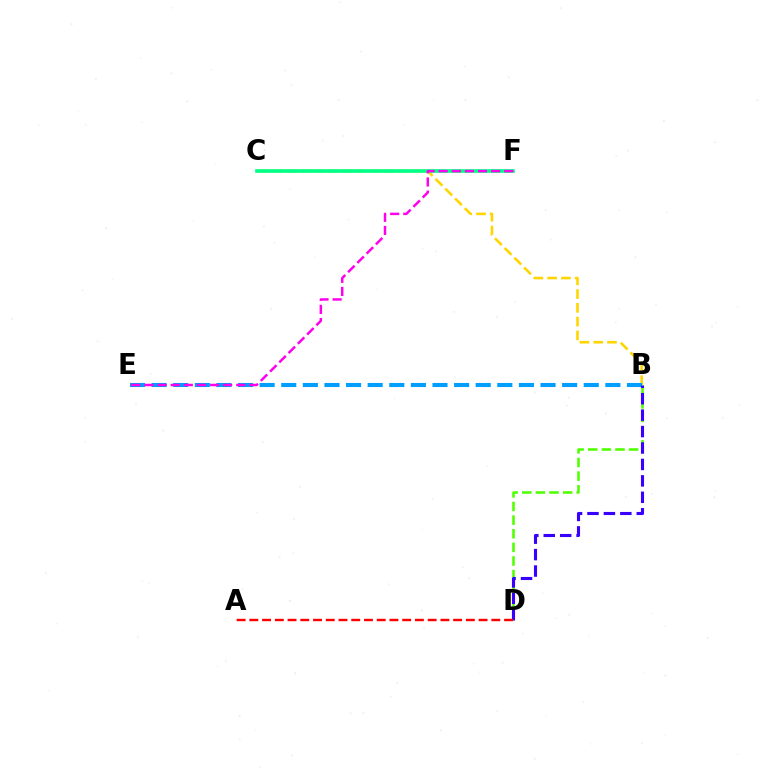{('B', 'D'): [{'color': '#4fff00', 'line_style': 'dashed', 'thickness': 1.85}, {'color': '#3700ff', 'line_style': 'dashed', 'thickness': 2.23}], ('B', 'C'): [{'color': '#ffd500', 'line_style': 'dashed', 'thickness': 1.87}], ('C', 'F'): [{'color': '#00ff86', 'line_style': 'solid', 'thickness': 2.63}], ('B', 'E'): [{'color': '#009eff', 'line_style': 'dashed', 'thickness': 2.94}], ('A', 'D'): [{'color': '#ff0000', 'line_style': 'dashed', 'thickness': 1.73}], ('E', 'F'): [{'color': '#ff00ed', 'line_style': 'dashed', 'thickness': 1.78}]}